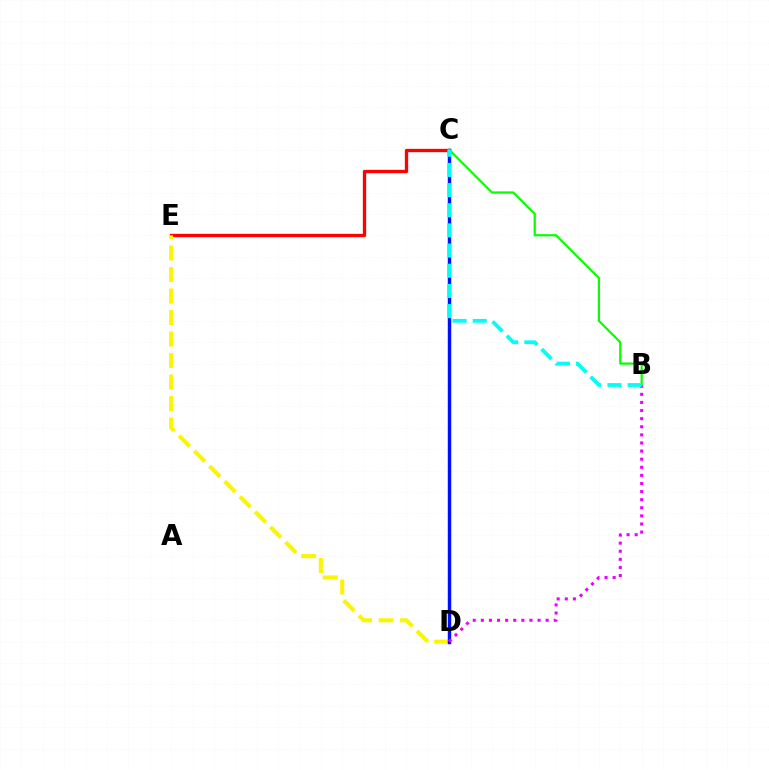{('C', 'E'): [{'color': '#ff0000', 'line_style': 'solid', 'thickness': 2.4}], ('D', 'E'): [{'color': '#fcf500', 'line_style': 'dashed', 'thickness': 2.92}], ('C', 'D'): [{'color': '#0010ff', 'line_style': 'solid', 'thickness': 2.47}], ('B', 'D'): [{'color': '#ee00ff', 'line_style': 'dotted', 'thickness': 2.2}], ('B', 'C'): [{'color': '#08ff00', 'line_style': 'solid', 'thickness': 1.6}, {'color': '#00fff6', 'line_style': 'dashed', 'thickness': 2.74}]}